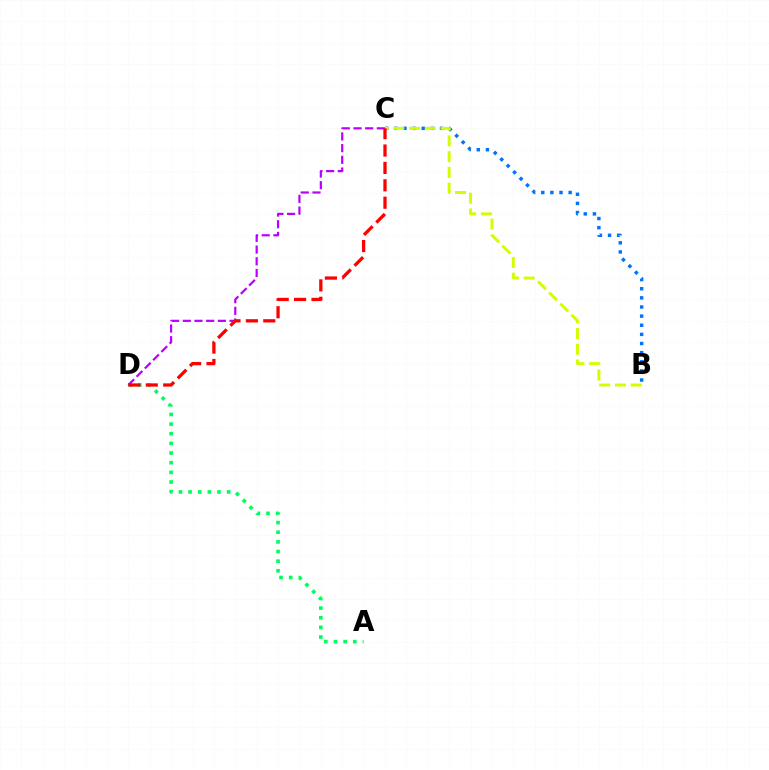{('B', 'C'): [{'color': '#0074ff', 'line_style': 'dotted', 'thickness': 2.48}, {'color': '#d1ff00', 'line_style': 'dashed', 'thickness': 2.14}], ('A', 'D'): [{'color': '#00ff5c', 'line_style': 'dotted', 'thickness': 2.62}], ('C', 'D'): [{'color': '#b900ff', 'line_style': 'dashed', 'thickness': 1.59}, {'color': '#ff0000', 'line_style': 'dashed', 'thickness': 2.36}]}